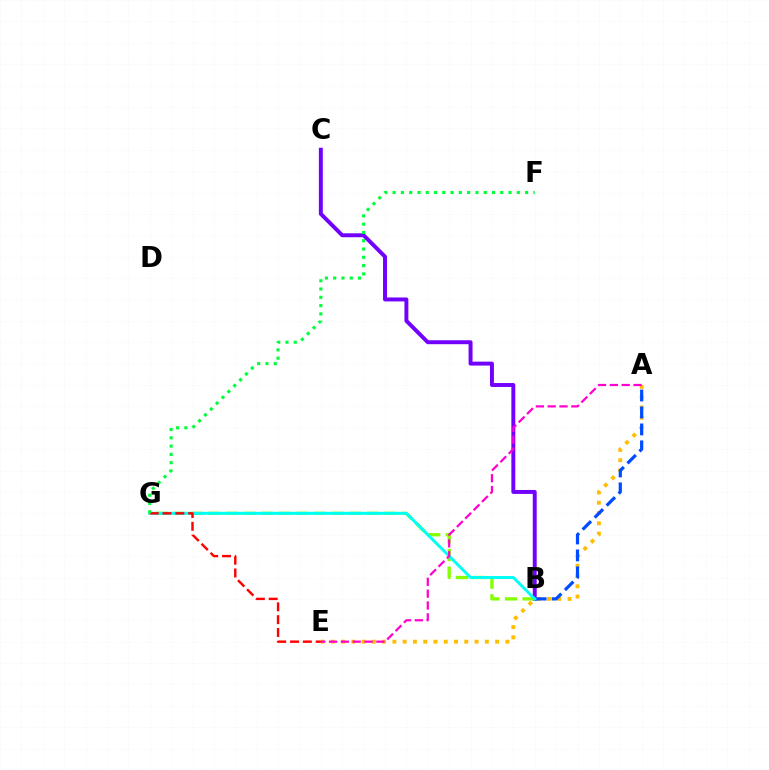{('B', 'C'): [{'color': '#7200ff', 'line_style': 'solid', 'thickness': 2.84}], ('A', 'E'): [{'color': '#ffbd00', 'line_style': 'dotted', 'thickness': 2.79}, {'color': '#ff00cf', 'line_style': 'dashed', 'thickness': 1.61}], ('A', 'B'): [{'color': '#004bff', 'line_style': 'dashed', 'thickness': 2.3}], ('B', 'G'): [{'color': '#84ff00', 'line_style': 'dashed', 'thickness': 2.39}, {'color': '#00fff6', 'line_style': 'solid', 'thickness': 2.13}], ('E', 'G'): [{'color': '#ff0000', 'line_style': 'dashed', 'thickness': 1.74}], ('F', 'G'): [{'color': '#00ff39', 'line_style': 'dotted', 'thickness': 2.25}]}